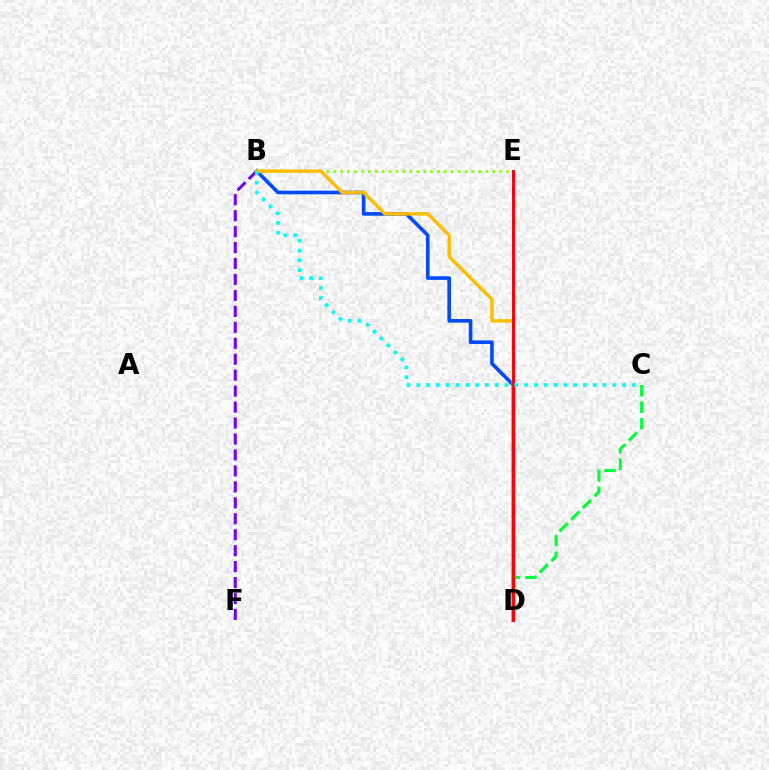{('B', 'E'): [{'color': '#84ff00', 'line_style': 'dotted', 'thickness': 1.88}], ('C', 'D'): [{'color': '#00ff39', 'line_style': 'dashed', 'thickness': 2.24}], ('B', 'D'): [{'color': '#004bff', 'line_style': 'solid', 'thickness': 2.61}, {'color': '#ffbd00', 'line_style': 'solid', 'thickness': 2.48}], ('B', 'F'): [{'color': '#7200ff', 'line_style': 'dashed', 'thickness': 2.17}], ('D', 'E'): [{'color': '#ff00cf', 'line_style': 'dashed', 'thickness': 1.96}, {'color': '#ff0000', 'line_style': 'solid', 'thickness': 2.08}], ('B', 'C'): [{'color': '#00fff6', 'line_style': 'dotted', 'thickness': 2.66}]}